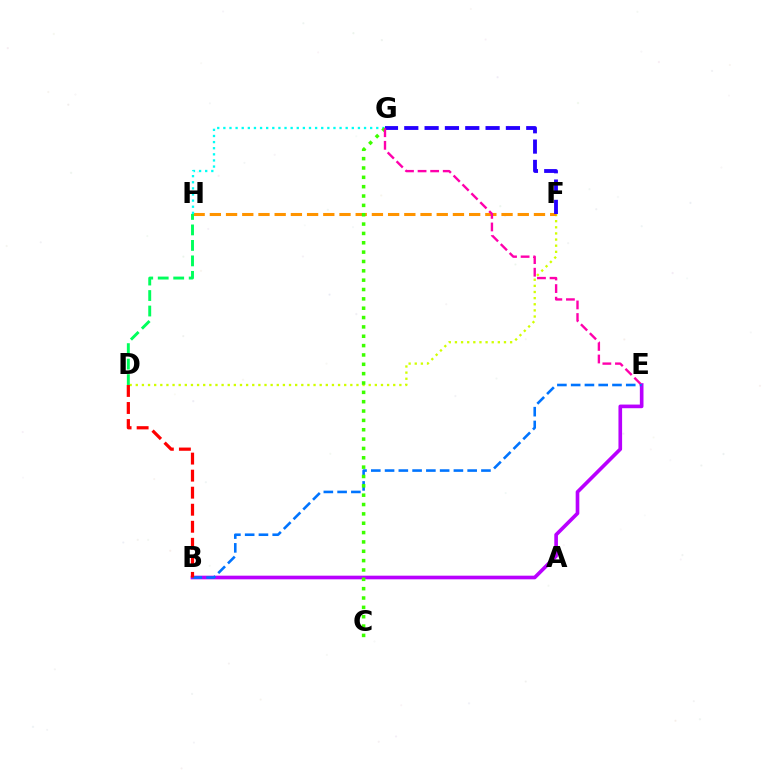{('B', 'E'): [{'color': '#b900ff', 'line_style': 'solid', 'thickness': 2.63}, {'color': '#0074ff', 'line_style': 'dashed', 'thickness': 1.87}], ('D', 'F'): [{'color': '#d1ff00', 'line_style': 'dotted', 'thickness': 1.67}], ('B', 'D'): [{'color': '#ff0000', 'line_style': 'dashed', 'thickness': 2.31}], ('F', 'H'): [{'color': '#ff9400', 'line_style': 'dashed', 'thickness': 2.2}], ('D', 'H'): [{'color': '#00ff5c', 'line_style': 'dashed', 'thickness': 2.1}], ('G', 'H'): [{'color': '#00fff6', 'line_style': 'dotted', 'thickness': 1.66}], ('C', 'G'): [{'color': '#3dff00', 'line_style': 'dotted', 'thickness': 2.54}], ('F', 'G'): [{'color': '#2500ff', 'line_style': 'dashed', 'thickness': 2.76}], ('E', 'G'): [{'color': '#ff00ac', 'line_style': 'dashed', 'thickness': 1.71}]}